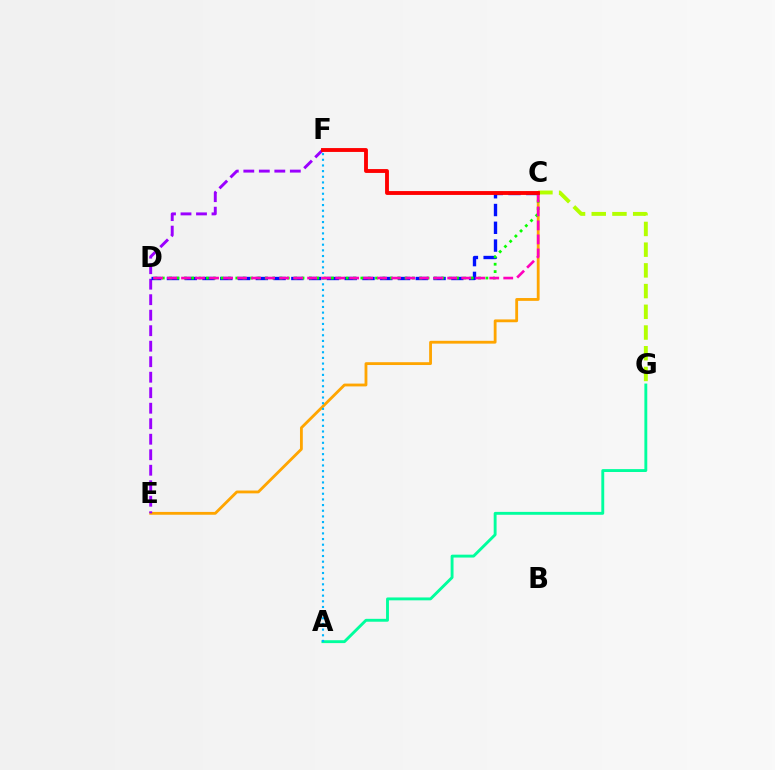{('C', 'E'): [{'color': '#ffa500', 'line_style': 'solid', 'thickness': 2.03}], ('C', 'G'): [{'color': '#b3ff00', 'line_style': 'dashed', 'thickness': 2.81}], ('A', 'G'): [{'color': '#00ff9d', 'line_style': 'solid', 'thickness': 2.08}], ('E', 'F'): [{'color': '#9b00ff', 'line_style': 'dashed', 'thickness': 2.11}], ('C', 'D'): [{'color': '#0010ff', 'line_style': 'dashed', 'thickness': 2.41}, {'color': '#08ff00', 'line_style': 'dotted', 'thickness': 2.0}, {'color': '#ff00bd', 'line_style': 'dashed', 'thickness': 1.9}], ('A', 'F'): [{'color': '#00b5ff', 'line_style': 'dotted', 'thickness': 1.54}], ('C', 'F'): [{'color': '#ff0000', 'line_style': 'solid', 'thickness': 2.79}]}